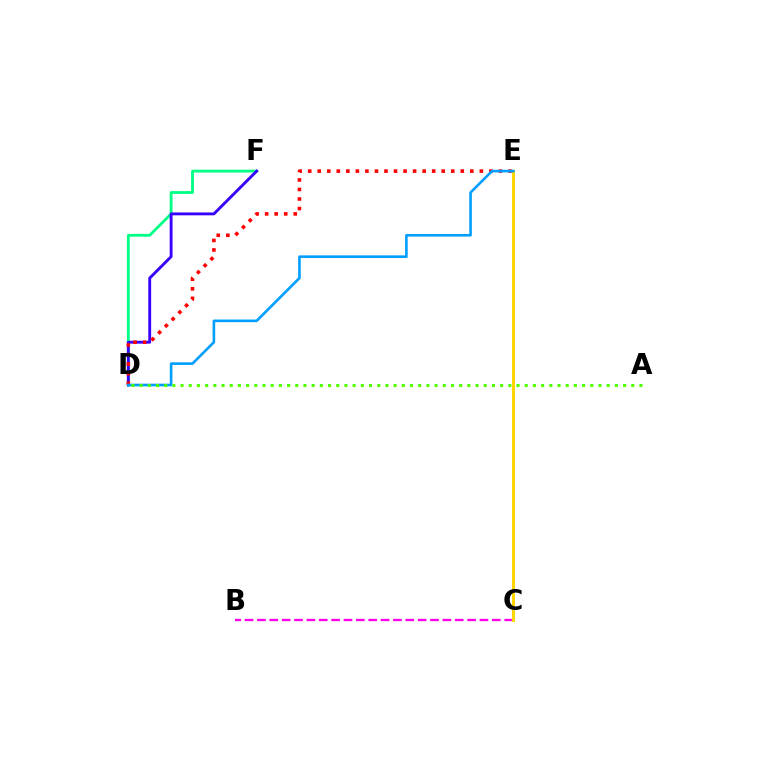{('D', 'F'): [{'color': '#00ff86', 'line_style': 'solid', 'thickness': 2.04}, {'color': '#3700ff', 'line_style': 'solid', 'thickness': 2.06}], ('B', 'C'): [{'color': '#ff00ed', 'line_style': 'dashed', 'thickness': 1.68}], ('D', 'E'): [{'color': '#ff0000', 'line_style': 'dotted', 'thickness': 2.59}, {'color': '#009eff', 'line_style': 'solid', 'thickness': 1.89}], ('C', 'E'): [{'color': '#ffd500', 'line_style': 'solid', 'thickness': 2.15}], ('A', 'D'): [{'color': '#4fff00', 'line_style': 'dotted', 'thickness': 2.23}]}